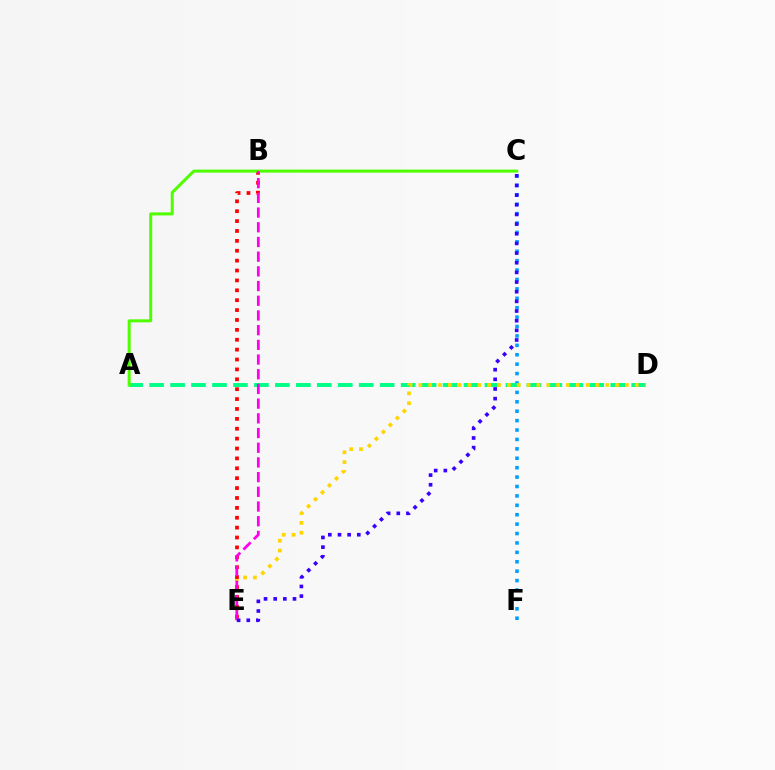{('C', 'F'): [{'color': '#009eff', 'line_style': 'dotted', 'thickness': 2.56}], ('A', 'D'): [{'color': '#00ff86', 'line_style': 'dashed', 'thickness': 2.85}], ('D', 'E'): [{'color': '#ffd500', 'line_style': 'dotted', 'thickness': 2.67}], ('B', 'E'): [{'color': '#ff0000', 'line_style': 'dotted', 'thickness': 2.69}, {'color': '#ff00ed', 'line_style': 'dashed', 'thickness': 2.0}], ('A', 'C'): [{'color': '#4fff00', 'line_style': 'solid', 'thickness': 2.17}], ('C', 'E'): [{'color': '#3700ff', 'line_style': 'dotted', 'thickness': 2.62}]}